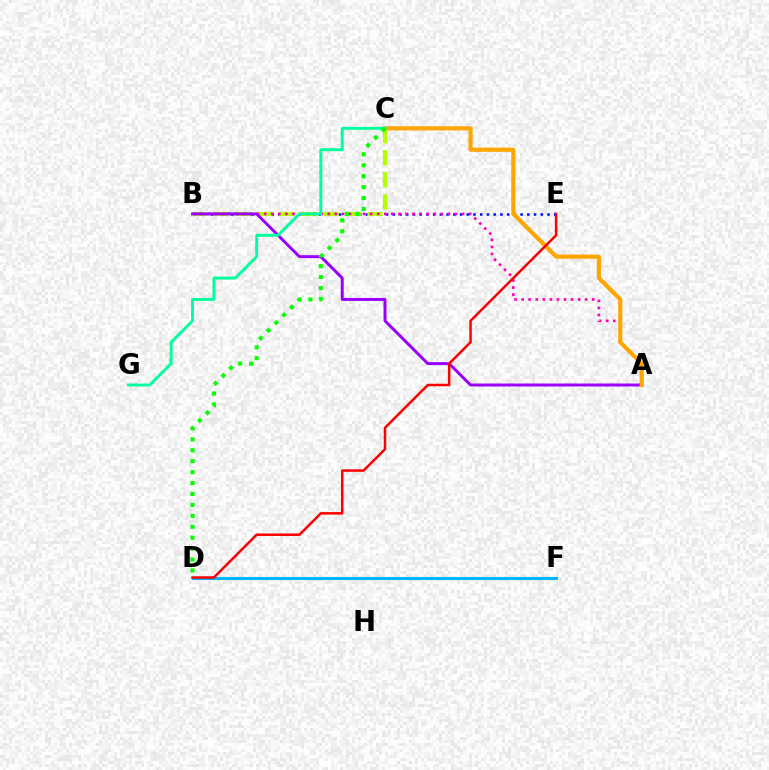{('B', 'E'): [{'color': '#0010ff', 'line_style': 'dotted', 'thickness': 1.83}], ('B', 'C'): [{'color': '#b3ff00', 'line_style': 'dashed', 'thickness': 3.0}], ('D', 'F'): [{'color': '#00b5ff', 'line_style': 'solid', 'thickness': 2.24}], ('A', 'B'): [{'color': '#ff00bd', 'line_style': 'dotted', 'thickness': 1.92}, {'color': '#9b00ff', 'line_style': 'solid', 'thickness': 2.13}], ('A', 'C'): [{'color': '#ffa500', 'line_style': 'solid', 'thickness': 2.99}], ('C', 'G'): [{'color': '#00ff9d', 'line_style': 'solid', 'thickness': 2.09}], ('D', 'E'): [{'color': '#ff0000', 'line_style': 'solid', 'thickness': 1.8}], ('C', 'D'): [{'color': '#08ff00', 'line_style': 'dotted', 'thickness': 2.97}]}